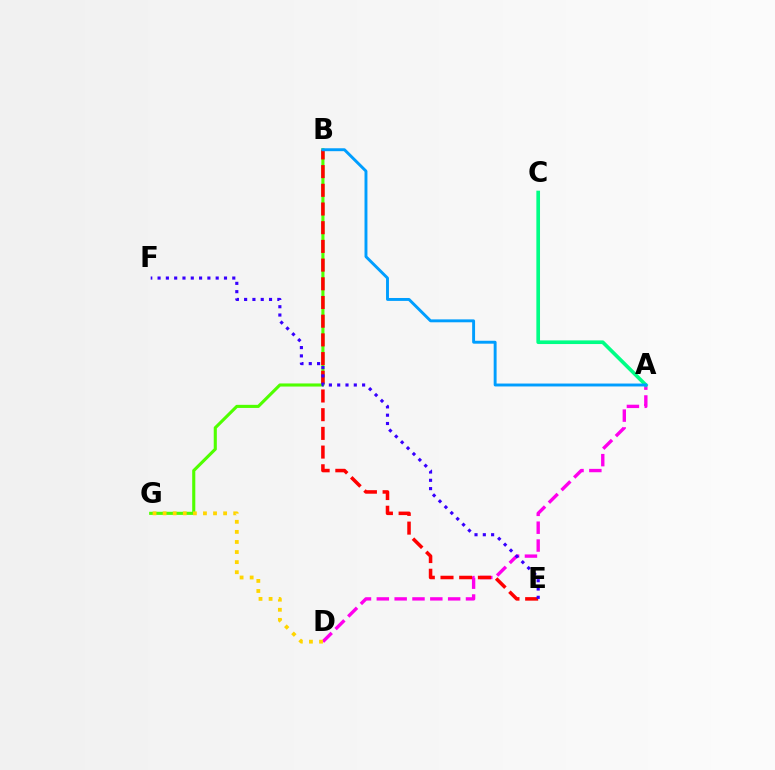{('B', 'G'): [{'color': '#4fff00', 'line_style': 'solid', 'thickness': 2.23}], ('A', 'D'): [{'color': '#ff00ed', 'line_style': 'dashed', 'thickness': 2.42}], ('A', 'C'): [{'color': '#00ff86', 'line_style': 'solid', 'thickness': 2.63}], ('B', 'E'): [{'color': '#ff0000', 'line_style': 'dashed', 'thickness': 2.54}], ('D', 'G'): [{'color': '#ffd500', 'line_style': 'dotted', 'thickness': 2.74}], ('E', 'F'): [{'color': '#3700ff', 'line_style': 'dotted', 'thickness': 2.26}], ('A', 'B'): [{'color': '#009eff', 'line_style': 'solid', 'thickness': 2.1}]}